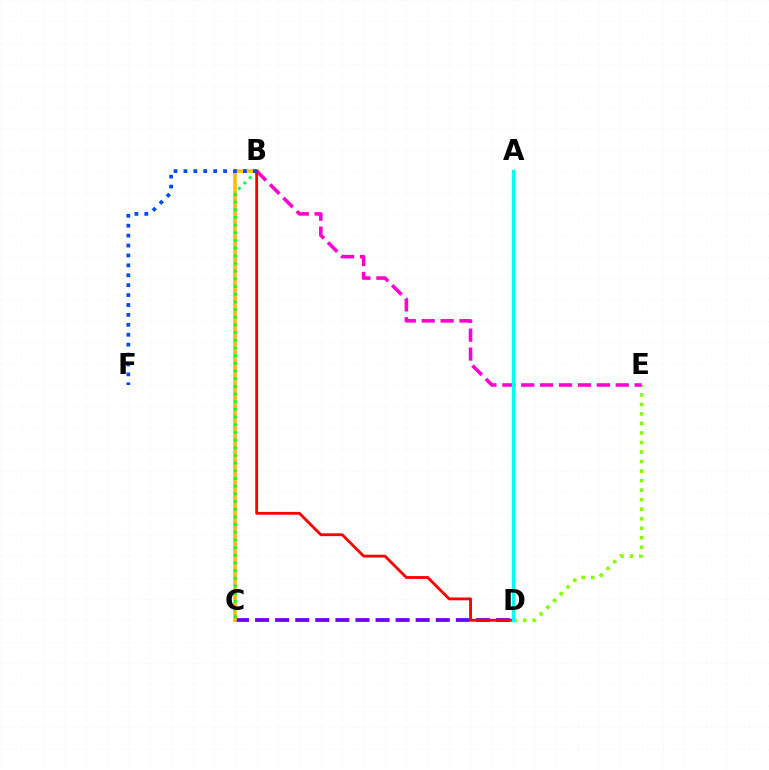{('C', 'D'): [{'color': '#7200ff', 'line_style': 'dashed', 'thickness': 2.73}], ('B', 'C'): [{'color': '#ffbd00', 'line_style': 'solid', 'thickness': 2.61}, {'color': '#00ff39', 'line_style': 'dotted', 'thickness': 2.09}], ('D', 'E'): [{'color': '#84ff00', 'line_style': 'dotted', 'thickness': 2.59}], ('B', 'E'): [{'color': '#ff00cf', 'line_style': 'dashed', 'thickness': 2.57}], ('B', 'D'): [{'color': '#ff0000', 'line_style': 'solid', 'thickness': 2.03}], ('A', 'D'): [{'color': '#00fff6', 'line_style': 'solid', 'thickness': 2.41}], ('B', 'F'): [{'color': '#004bff', 'line_style': 'dotted', 'thickness': 2.69}]}